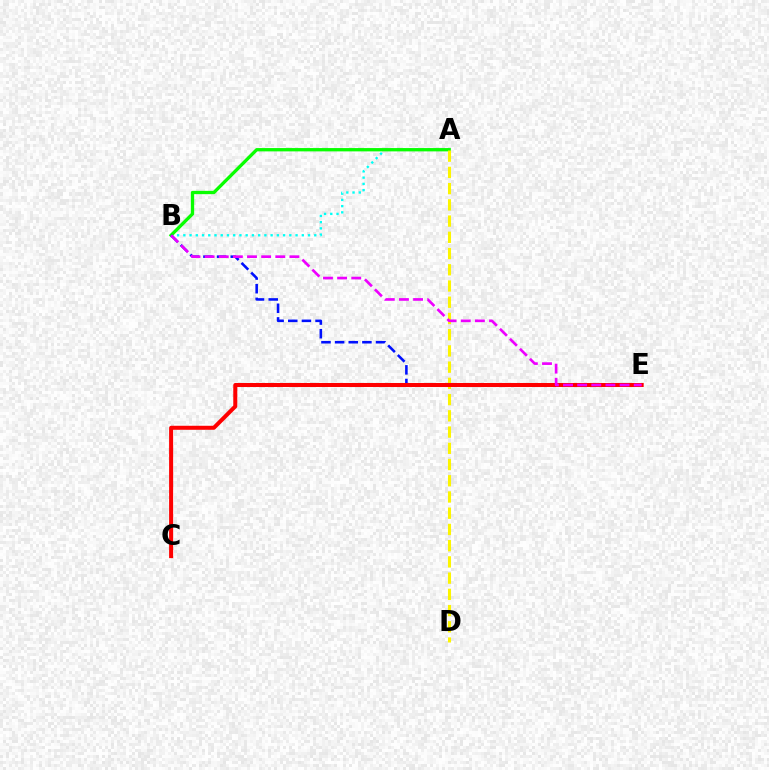{('A', 'B'): [{'color': '#00fff6', 'line_style': 'dotted', 'thickness': 1.69}, {'color': '#08ff00', 'line_style': 'solid', 'thickness': 2.39}], ('A', 'D'): [{'color': '#fcf500', 'line_style': 'dashed', 'thickness': 2.2}], ('B', 'E'): [{'color': '#0010ff', 'line_style': 'dashed', 'thickness': 1.85}, {'color': '#ee00ff', 'line_style': 'dashed', 'thickness': 1.92}], ('C', 'E'): [{'color': '#ff0000', 'line_style': 'solid', 'thickness': 2.89}]}